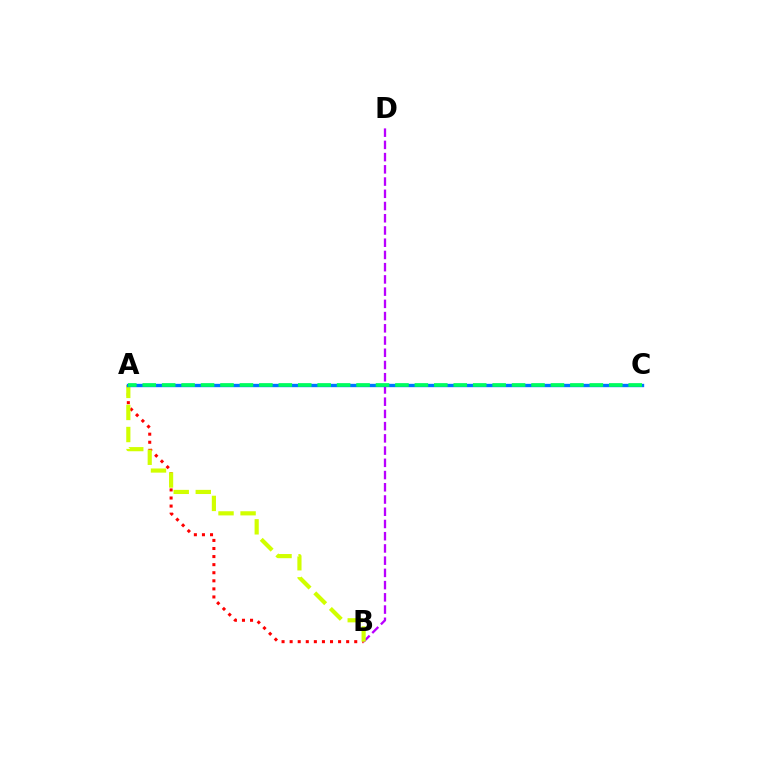{('A', 'B'): [{'color': '#ff0000', 'line_style': 'dotted', 'thickness': 2.19}, {'color': '#d1ff00', 'line_style': 'dashed', 'thickness': 3.0}], ('B', 'D'): [{'color': '#b900ff', 'line_style': 'dashed', 'thickness': 1.66}], ('A', 'C'): [{'color': '#0074ff', 'line_style': 'solid', 'thickness': 2.42}, {'color': '#00ff5c', 'line_style': 'dashed', 'thickness': 2.64}]}